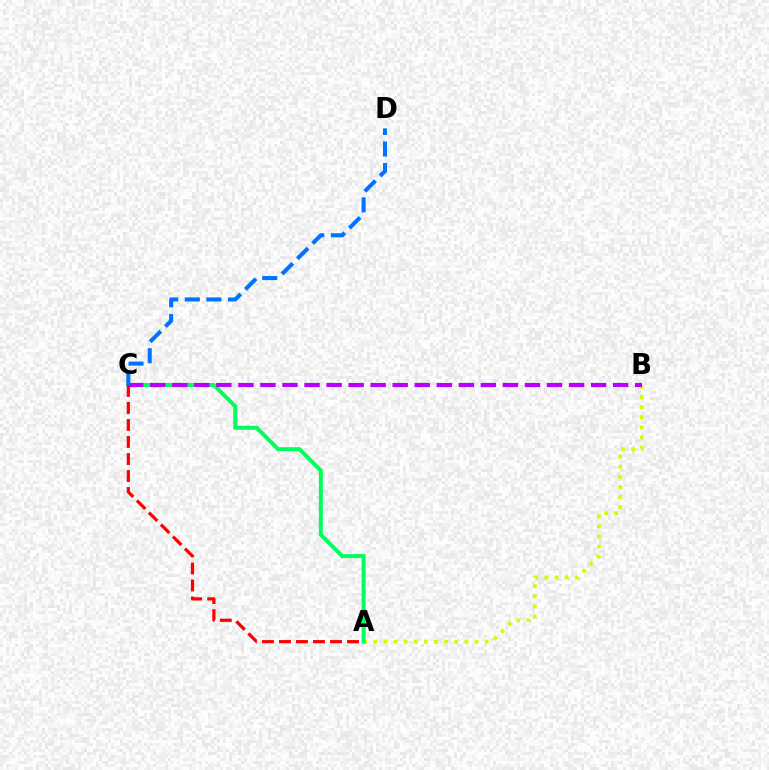{('A', 'B'): [{'color': '#d1ff00', 'line_style': 'dotted', 'thickness': 2.75}], ('A', 'C'): [{'color': '#00ff5c', 'line_style': 'solid', 'thickness': 2.87}, {'color': '#ff0000', 'line_style': 'dashed', 'thickness': 2.31}], ('B', 'C'): [{'color': '#b900ff', 'line_style': 'dashed', 'thickness': 2.99}], ('C', 'D'): [{'color': '#0074ff', 'line_style': 'dashed', 'thickness': 2.93}]}